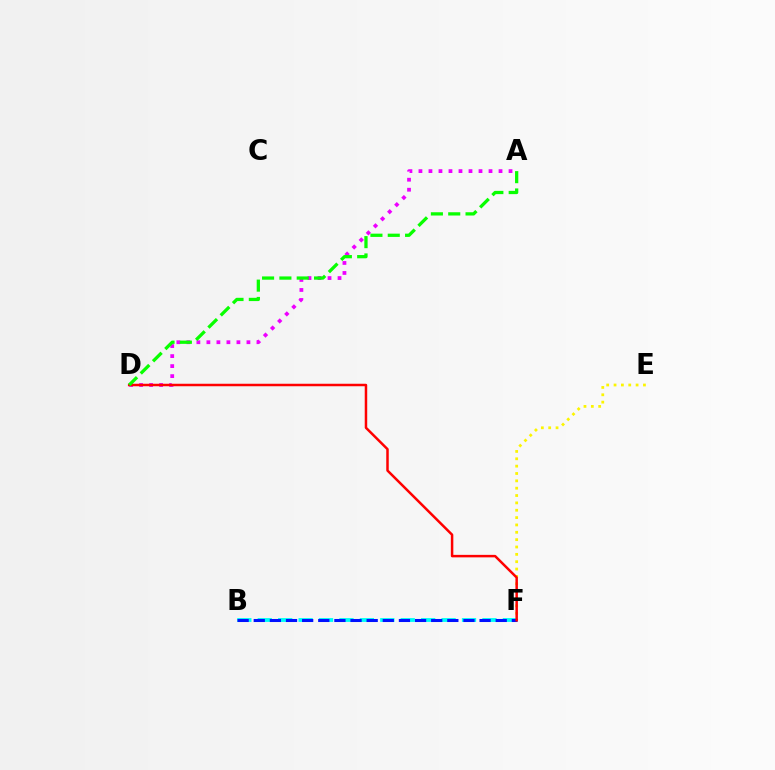{('E', 'F'): [{'color': '#fcf500', 'line_style': 'dotted', 'thickness': 2.0}], ('B', 'F'): [{'color': '#00fff6', 'line_style': 'dashed', 'thickness': 2.77}, {'color': '#0010ff', 'line_style': 'dashed', 'thickness': 2.19}], ('A', 'D'): [{'color': '#ee00ff', 'line_style': 'dotted', 'thickness': 2.72}, {'color': '#08ff00', 'line_style': 'dashed', 'thickness': 2.35}], ('D', 'F'): [{'color': '#ff0000', 'line_style': 'solid', 'thickness': 1.79}]}